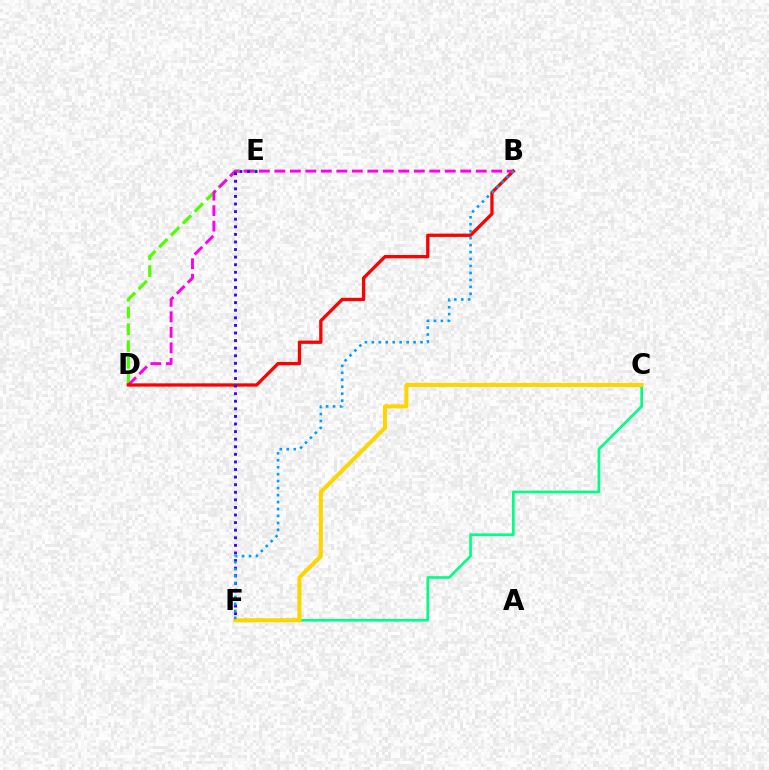{('D', 'E'): [{'color': '#4fff00', 'line_style': 'dashed', 'thickness': 2.28}], ('B', 'D'): [{'color': '#ff00ed', 'line_style': 'dashed', 'thickness': 2.1}, {'color': '#ff0000', 'line_style': 'solid', 'thickness': 2.38}], ('E', 'F'): [{'color': '#3700ff', 'line_style': 'dotted', 'thickness': 2.06}], ('C', 'F'): [{'color': '#00ff86', 'line_style': 'solid', 'thickness': 1.93}, {'color': '#ffd500', 'line_style': 'solid', 'thickness': 2.9}], ('B', 'F'): [{'color': '#009eff', 'line_style': 'dotted', 'thickness': 1.89}]}